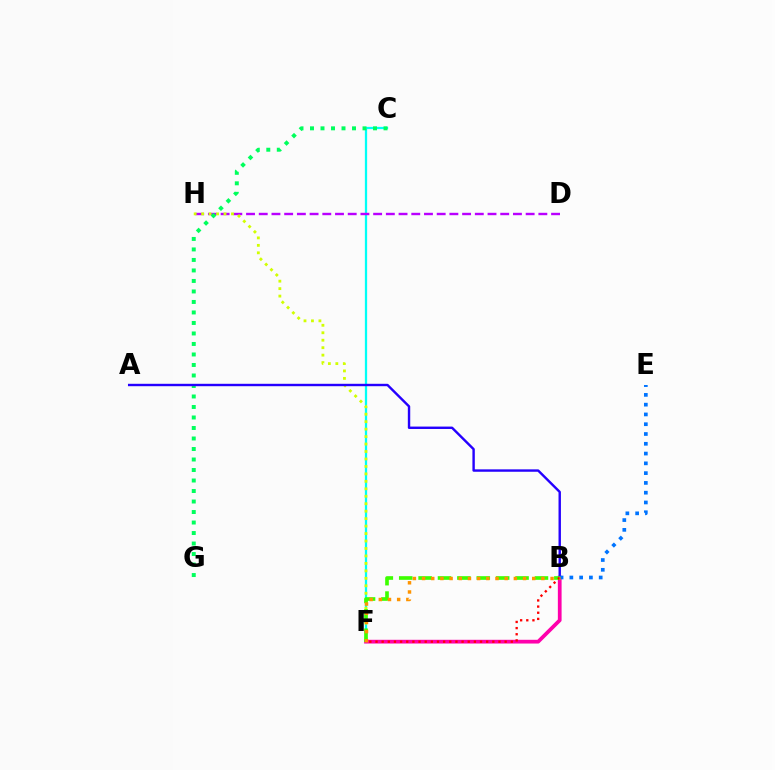{('C', 'F'): [{'color': '#00fff6', 'line_style': 'solid', 'thickness': 1.63}], ('B', 'F'): [{'color': '#ff00ac', 'line_style': 'solid', 'thickness': 2.69}, {'color': '#3dff00', 'line_style': 'dashed', 'thickness': 2.63}, {'color': '#ff0000', 'line_style': 'dotted', 'thickness': 1.67}, {'color': '#ff9400', 'line_style': 'dotted', 'thickness': 2.49}], ('D', 'H'): [{'color': '#b900ff', 'line_style': 'dashed', 'thickness': 1.73}], ('F', 'H'): [{'color': '#d1ff00', 'line_style': 'dotted', 'thickness': 2.03}], ('C', 'G'): [{'color': '#00ff5c', 'line_style': 'dotted', 'thickness': 2.85}], ('A', 'B'): [{'color': '#2500ff', 'line_style': 'solid', 'thickness': 1.73}], ('B', 'E'): [{'color': '#0074ff', 'line_style': 'dotted', 'thickness': 2.66}]}